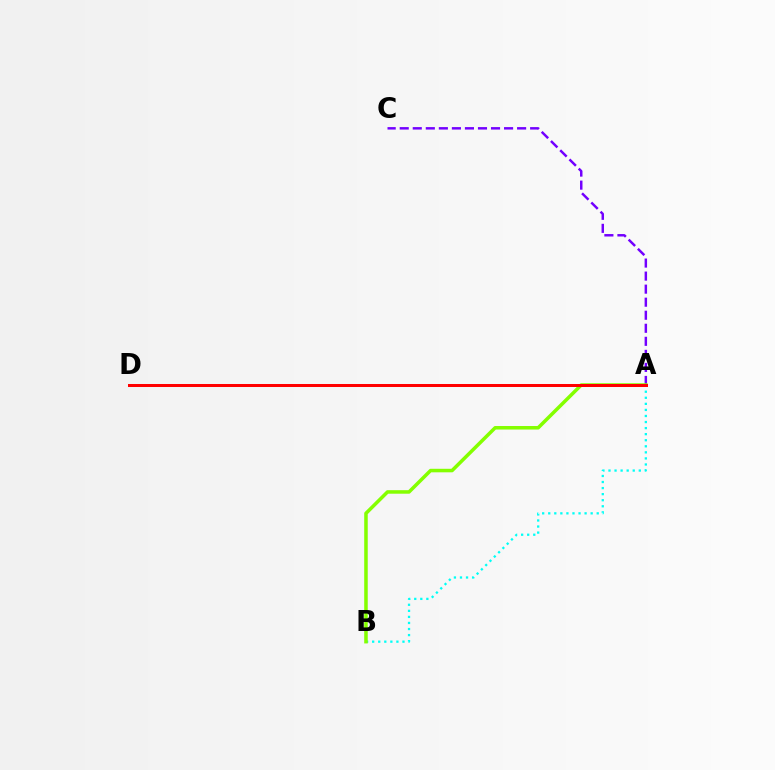{('A', 'C'): [{'color': '#7200ff', 'line_style': 'dashed', 'thickness': 1.77}], ('A', 'B'): [{'color': '#00fff6', 'line_style': 'dotted', 'thickness': 1.65}, {'color': '#84ff00', 'line_style': 'solid', 'thickness': 2.54}], ('A', 'D'): [{'color': '#ff0000', 'line_style': 'solid', 'thickness': 2.17}]}